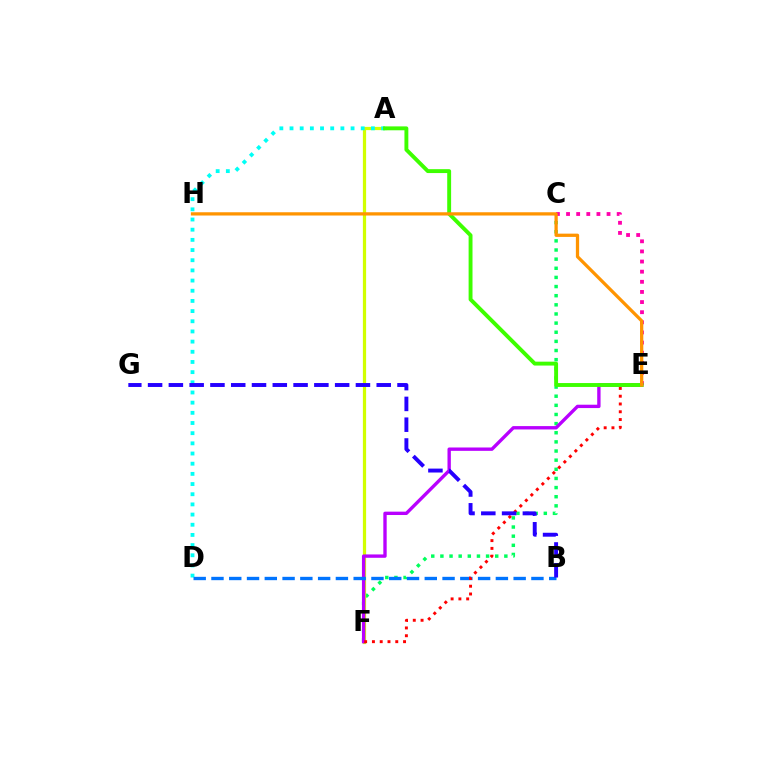{('C', 'F'): [{'color': '#00ff5c', 'line_style': 'dotted', 'thickness': 2.48}], ('A', 'F'): [{'color': '#d1ff00', 'line_style': 'solid', 'thickness': 2.32}], ('A', 'D'): [{'color': '#00fff6', 'line_style': 'dotted', 'thickness': 2.76}], ('E', 'F'): [{'color': '#b900ff', 'line_style': 'solid', 'thickness': 2.42}, {'color': '#ff0000', 'line_style': 'dotted', 'thickness': 2.11}], ('B', 'D'): [{'color': '#0074ff', 'line_style': 'dashed', 'thickness': 2.41}], ('C', 'E'): [{'color': '#ff00ac', 'line_style': 'dotted', 'thickness': 2.75}], ('A', 'E'): [{'color': '#3dff00', 'line_style': 'solid', 'thickness': 2.8}], ('B', 'G'): [{'color': '#2500ff', 'line_style': 'dashed', 'thickness': 2.82}], ('E', 'H'): [{'color': '#ff9400', 'line_style': 'solid', 'thickness': 2.35}]}